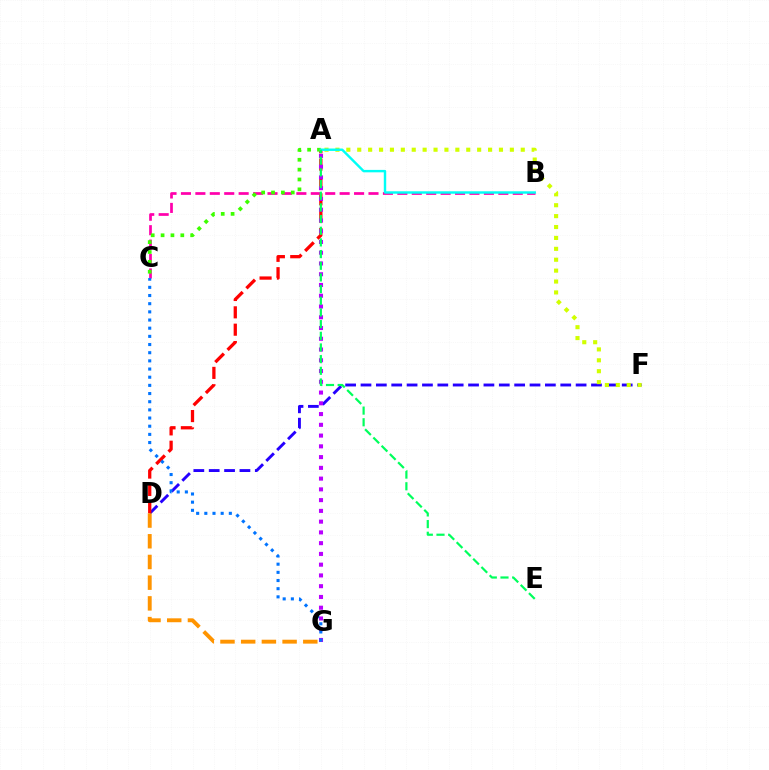{('D', 'F'): [{'color': '#2500ff', 'line_style': 'dashed', 'thickness': 2.09}], ('A', 'D'): [{'color': '#ff0000', 'line_style': 'dashed', 'thickness': 2.36}], ('A', 'F'): [{'color': '#d1ff00', 'line_style': 'dotted', 'thickness': 2.96}], ('A', 'G'): [{'color': '#b900ff', 'line_style': 'dotted', 'thickness': 2.92}], ('B', 'C'): [{'color': '#ff00ac', 'line_style': 'dashed', 'thickness': 1.96}], ('A', 'C'): [{'color': '#3dff00', 'line_style': 'dotted', 'thickness': 2.68}], ('A', 'B'): [{'color': '#00fff6', 'line_style': 'solid', 'thickness': 1.75}], ('C', 'G'): [{'color': '#0074ff', 'line_style': 'dotted', 'thickness': 2.22}], ('D', 'G'): [{'color': '#ff9400', 'line_style': 'dashed', 'thickness': 2.81}], ('A', 'E'): [{'color': '#00ff5c', 'line_style': 'dashed', 'thickness': 1.59}]}